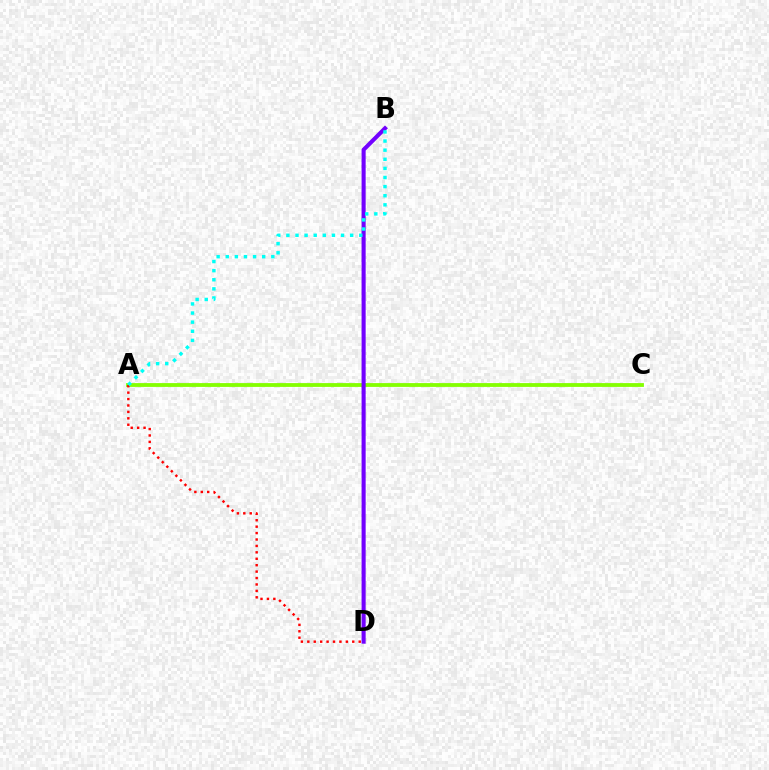{('A', 'C'): [{'color': '#84ff00', 'line_style': 'solid', 'thickness': 2.74}], ('A', 'D'): [{'color': '#ff0000', 'line_style': 'dotted', 'thickness': 1.74}], ('B', 'D'): [{'color': '#7200ff', 'line_style': 'solid', 'thickness': 2.94}], ('A', 'B'): [{'color': '#00fff6', 'line_style': 'dotted', 'thickness': 2.48}]}